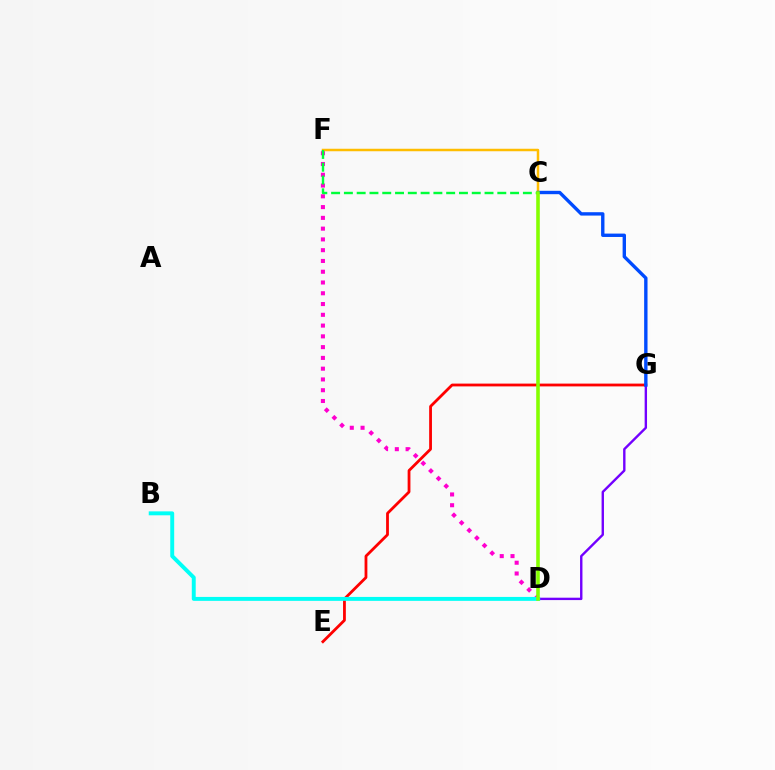{('E', 'G'): [{'color': '#ff0000', 'line_style': 'solid', 'thickness': 2.01}], ('C', 'F'): [{'color': '#ffbd00', 'line_style': 'solid', 'thickness': 1.8}, {'color': '#00ff39', 'line_style': 'dashed', 'thickness': 1.74}], ('D', 'G'): [{'color': '#7200ff', 'line_style': 'solid', 'thickness': 1.72}], ('D', 'F'): [{'color': '#ff00cf', 'line_style': 'dotted', 'thickness': 2.93}], ('B', 'D'): [{'color': '#00fff6', 'line_style': 'solid', 'thickness': 2.83}], ('C', 'G'): [{'color': '#004bff', 'line_style': 'solid', 'thickness': 2.43}], ('C', 'D'): [{'color': '#84ff00', 'line_style': 'solid', 'thickness': 2.58}]}